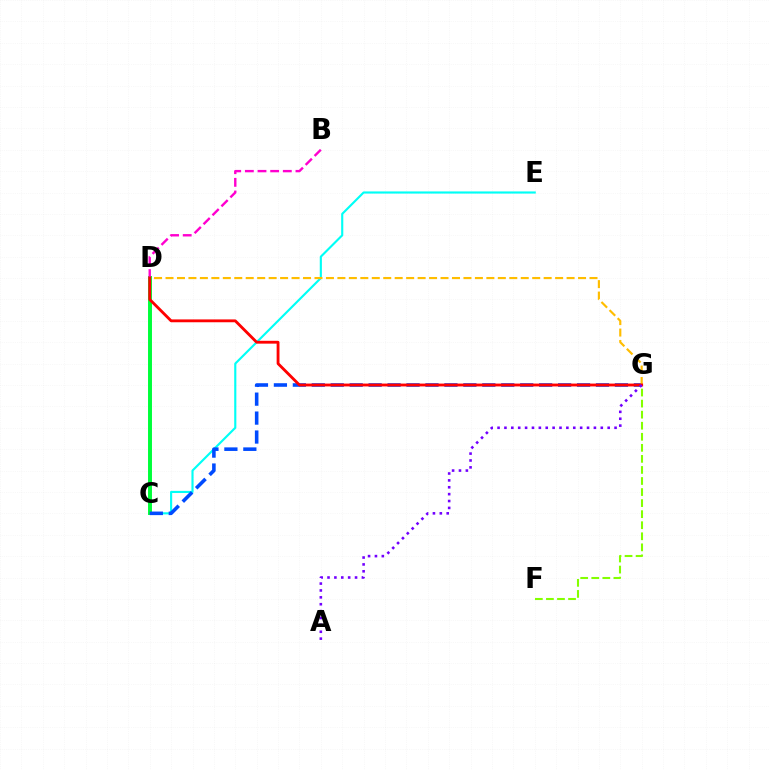{('C', 'E'): [{'color': '#00fff6', 'line_style': 'solid', 'thickness': 1.54}], ('C', 'D'): [{'color': '#00ff39', 'line_style': 'solid', 'thickness': 2.84}], ('C', 'G'): [{'color': '#004bff', 'line_style': 'dashed', 'thickness': 2.57}], ('D', 'G'): [{'color': '#ffbd00', 'line_style': 'dashed', 'thickness': 1.56}, {'color': '#ff0000', 'line_style': 'solid', 'thickness': 2.04}], ('B', 'D'): [{'color': '#ff00cf', 'line_style': 'dashed', 'thickness': 1.72}], ('F', 'G'): [{'color': '#84ff00', 'line_style': 'dashed', 'thickness': 1.5}], ('A', 'G'): [{'color': '#7200ff', 'line_style': 'dotted', 'thickness': 1.87}]}